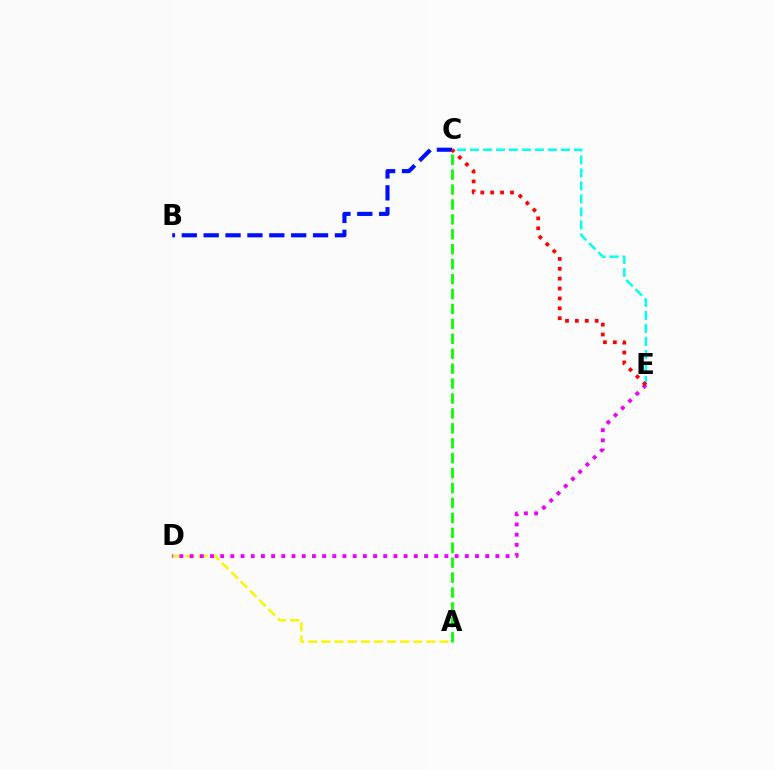{('C', 'E'): [{'color': '#00fff6', 'line_style': 'dashed', 'thickness': 1.77}, {'color': '#ff0000', 'line_style': 'dotted', 'thickness': 2.69}], ('B', 'C'): [{'color': '#0010ff', 'line_style': 'dashed', 'thickness': 2.97}], ('A', 'C'): [{'color': '#08ff00', 'line_style': 'dashed', 'thickness': 2.03}], ('A', 'D'): [{'color': '#fcf500', 'line_style': 'dashed', 'thickness': 1.78}], ('D', 'E'): [{'color': '#ee00ff', 'line_style': 'dotted', 'thickness': 2.77}]}